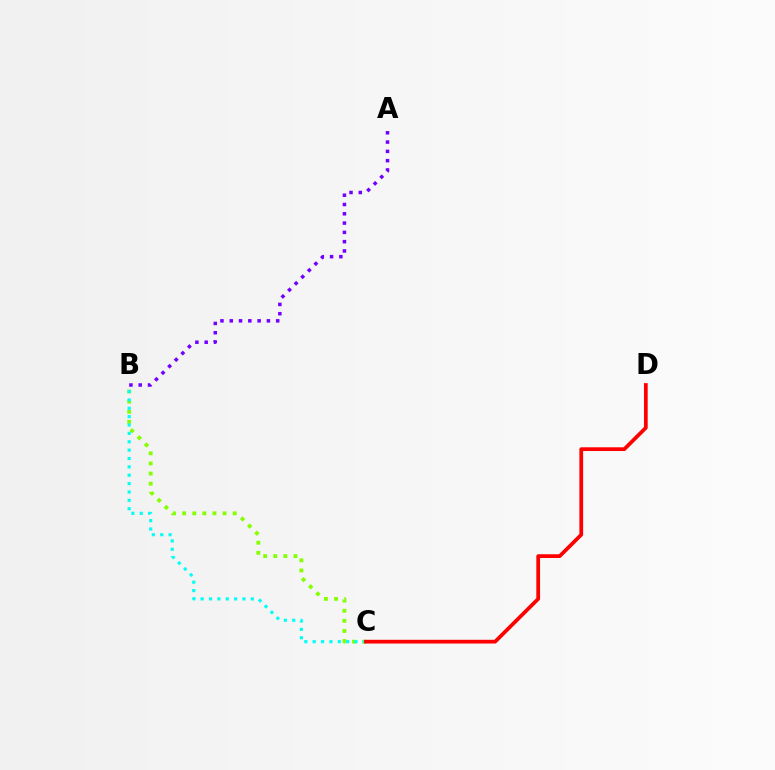{('B', 'C'): [{'color': '#84ff00', 'line_style': 'dotted', 'thickness': 2.75}, {'color': '#00fff6', 'line_style': 'dotted', 'thickness': 2.27}], ('C', 'D'): [{'color': '#ff0000', 'line_style': 'solid', 'thickness': 2.69}], ('A', 'B'): [{'color': '#7200ff', 'line_style': 'dotted', 'thickness': 2.52}]}